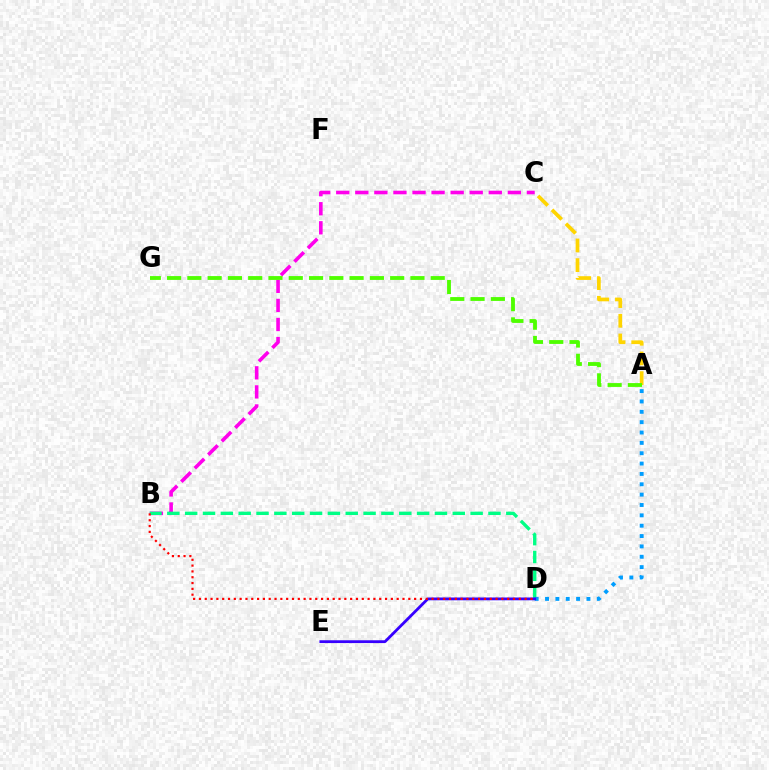{('A', 'C'): [{'color': '#ffd500', 'line_style': 'dashed', 'thickness': 2.67}], ('B', 'C'): [{'color': '#ff00ed', 'line_style': 'dashed', 'thickness': 2.59}], ('B', 'D'): [{'color': '#00ff86', 'line_style': 'dashed', 'thickness': 2.42}, {'color': '#ff0000', 'line_style': 'dotted', 'thickness': 1.58}], ('A', 'D'): [{'color': '#009eff', 'line_style': 'dotted', 'thickness': 2.81}], ('D', 'E'): [{'color': '#3700ff', 'line_style': 'solid', 'thickness': 2.01}], ('A', 'G'): [{'color': '#4fff00', 'line_style': 'dashed', 'thickness': 2.75}]}